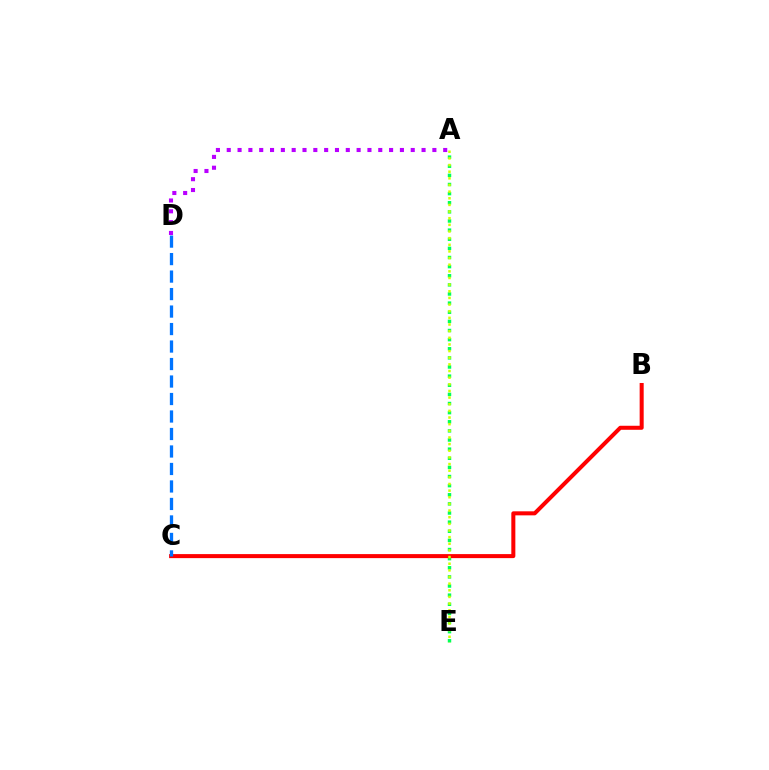{('A', 'D'): [{'color': '#b900ff', 'line_style': 'dotted', 'thickness': 2.94}], ('A', 'E'): [{'color': '#00ff5c', 'line_style': 'dotted', 'thickness': 2.48}, {'color': '#d1ff00', 'line_style': 'dotted', 'thickness': 1.81}], ('B', 'C'): [{'color': '#ff0000', 'line_style': 'solid', 'thickness': 2.9}], ('C', 'D'): [{'color': '#0074ff', 'line_style': 'dashed', 'thickness': 2.38}]}